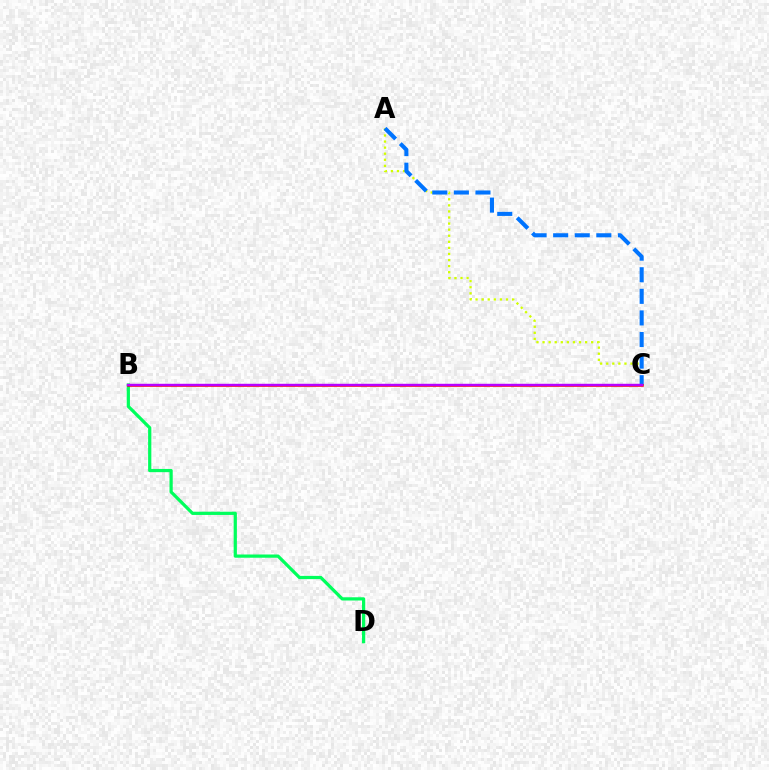{('A', 'C'): [{'color': '#d1ff00', 'line_style': 'dotted', 'thickness': 1.65}, {'color': '#0074ff', 'line_style': 'dashed', 'thickness': 2.93}], ('B', 'D'): [{'color': '#00ff5c', 'line_style': 'solid', 'thickness': 2.32}], ('B', 'C'): [{'color': '#ff0000', 'line_style': 'solid', 'thickness': 1.81}, {'color': '#b900ff', 'line_style': 'solid', 'thickness': 1.74}]}